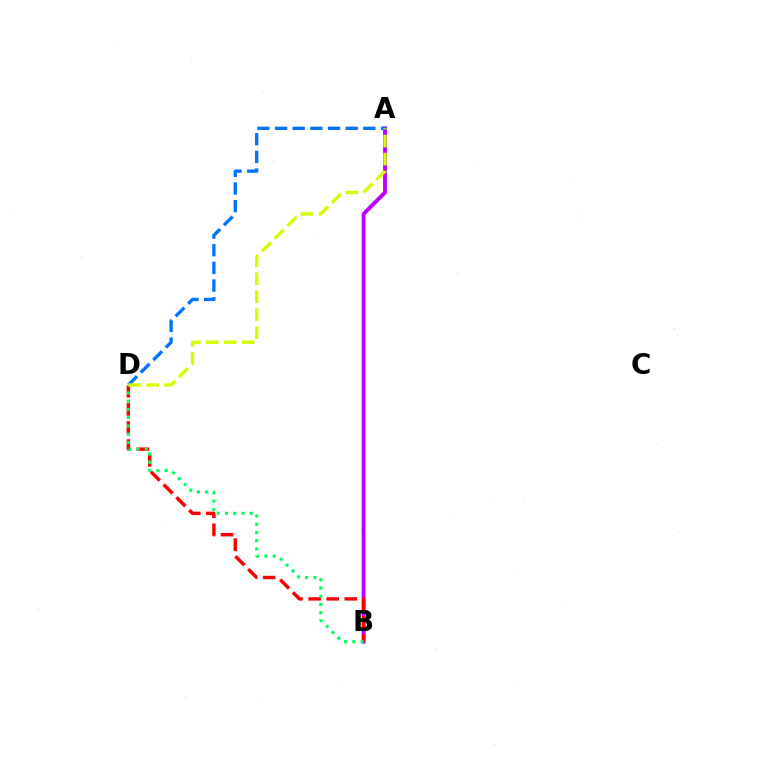{('A', 'B'): [{'color': '#b900ff', 'line_style': 'solid', 'thickness': 2.8}], ('B', 'D'): [{'color': '#ff0000', 'line_style': 'dashed', 'thickness': 2.46}, {'color': '#00ff5c', 'line_style': 'dotted', 'thickness': 2.24}], ('A', 'D'): [{'color': '#0074ff', 'line_style': 'dashed', 'thickness': 2.4}, {'color': '#d1ff00', 'line_style': 'dashed', 'thickness': 2.44}]}